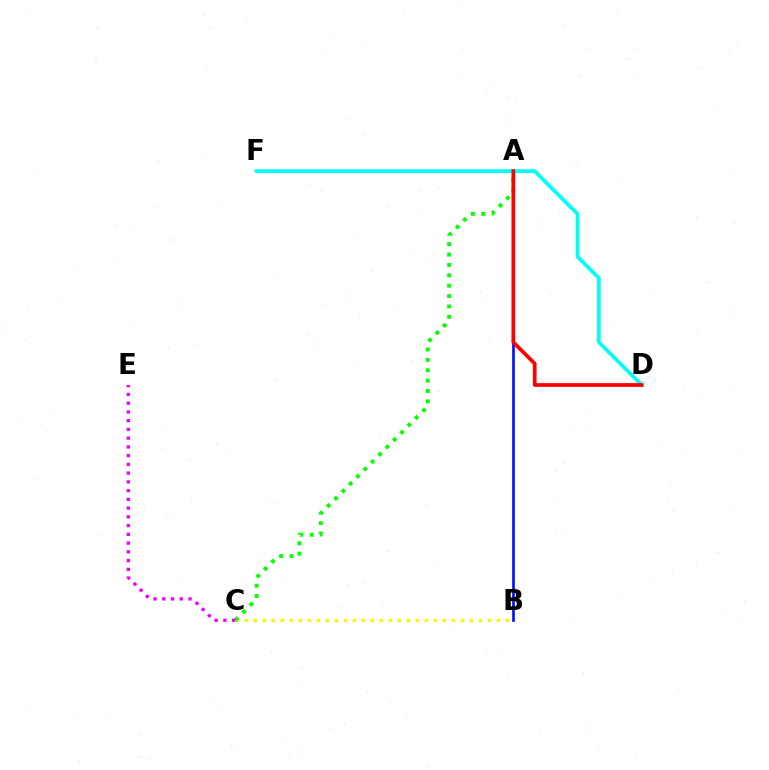{('A', 'B'): [{'color': '#0010ff', 'line_style': 'solid', 'thickness': 1.93}], ('B', 'C'): [{'color': '#fcf500', 'line_style': 'dotted', 'thickness': 2.45}], ('A', 'C'): [{'color': '#08ff00', 'line_style': 'dotted', 'thickness': 2.82}], ('D', 'F'): [{'color': '#00fff6', 'line_style': 'solid', 'thickness': 2.67}], ('A', 'D'): [{'color': '#ff0000', 'line_style': 'solid', 'thickness': 2.68}], ('C', 'E'): [{'color': '#ee00ff', 'line_style': 'dotted', 'thickness': 2.38}]}